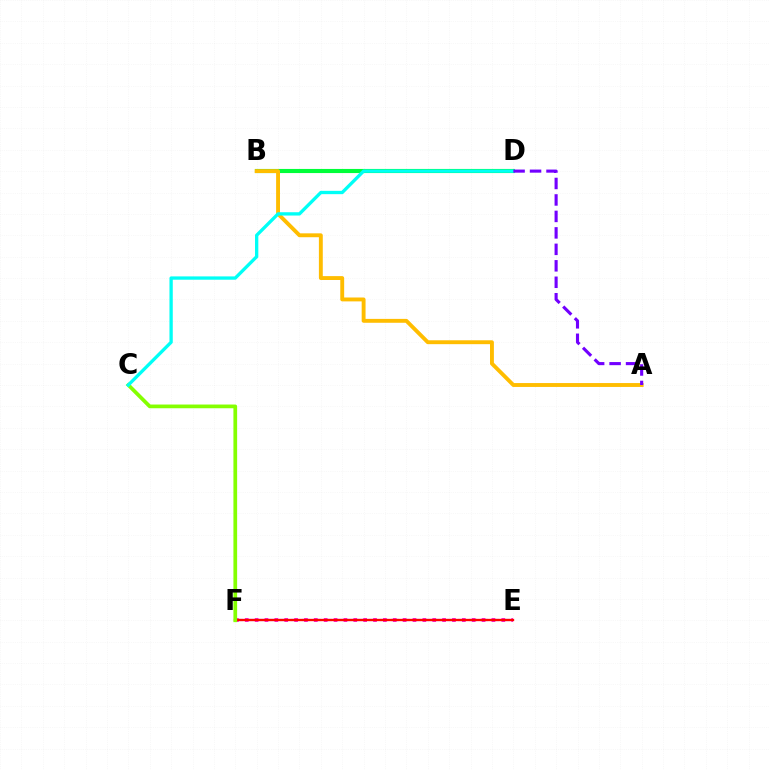{('B', 'D'): [{'color': '#00ff39', 'line_style': 'solid', 'thickness': 2.97}], ('E', 'F'): [{'color': '#004bff', 'line_style': 'dashed', 'thickness': 1.51}, {'color': '#ff00cf', 'line_style': 'dotted', 'thickness': 2.68}, {'color': '#ff0000', 'line_style': 'solid', 'thickness': 1.68}], ('A', 'B'): [{'color': '#ffbd00', 'line_style': 'solid', 'thickness': 2.8}], ('C', 'F'): [{'color': '#84ff00', 'line_style': 'solid', 'thickness': 2.68}], ('C', 'D'): [{'color': '#00fff6', 'line_style': 'solid', 'thickness': 2.39}], ('A', 'D'): [{'color': '#7200ff', 'line_style': 'dashed', 'thickness': 2.24}]}